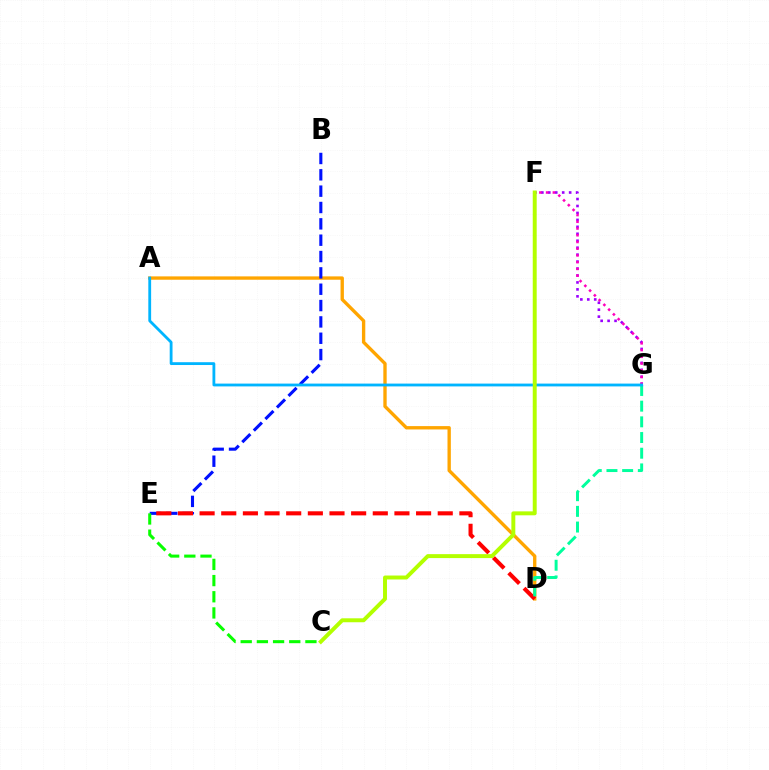{('A', 'D'): [{'color': '#ffa500', 'line_style': 'solid', 'thickness': 2.41}], ('F', 'G'): [{'color': '#9b00ff', 'line_style': 'dotted', 'thickness': 1.89}, {'color': '#ff00bd', 'line_style': 'dotted', 'thickness': 1.83}], ('B', 'E'): [{'color': '#0010ff', 'line_style': 'dashed', 'thickness': 2.22}], ('D', 'E'): [{'color': '#ff0000', 'line_style': 'dashed', 'thickness': 2.94}], ('D', 'G'): [{'color': '#00ff9d', 'line_style': 'dashed', 'thickness': 2.13}], ('A', 'G'): [{'color': '#00b5ff', 'line_style': 'solid', 'thickness': 2.03}], ('C', 'F'): [{'color': '#b3ff00', 'line_style': 'solid', 'thickness': 2.84}], ('C', 'E'): [{'color': '#08ff00', 'line_style': 'dashed', 'thickness': 2.2}]}